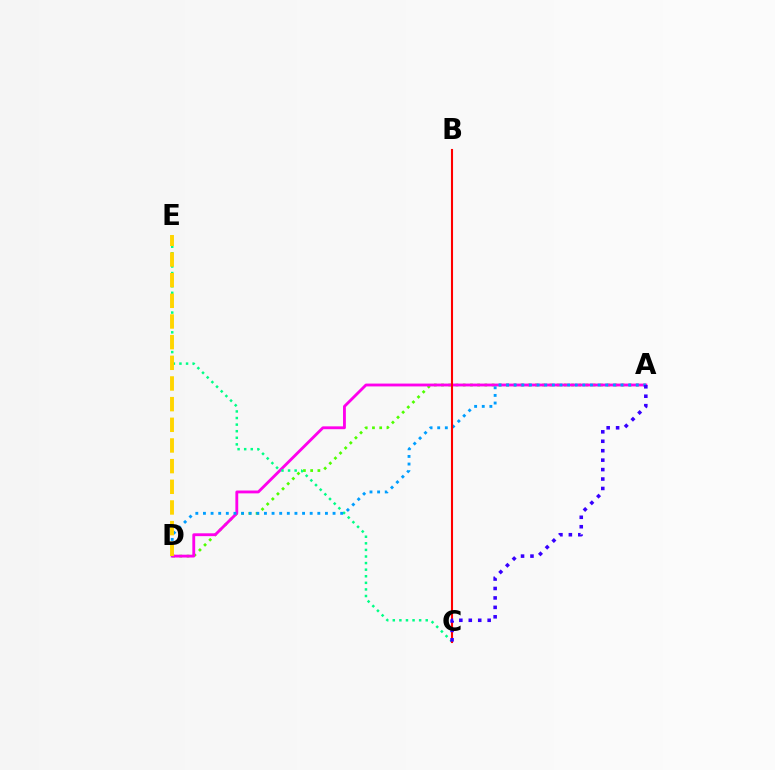{('A', 'D'): [{'color': '#4fff00', 'line_style': 'dotted', 'thickness': 1.96}, {'color': '#ff00ed', 'line_style': 'solid', 'thickness': 2.05}, {'color': '#009eff', 'line_style': 'dotted', 'thickness': 2.07}], ('C', 'E'): [{'color': '#00ff86', 'line_style': 'dotted', 'thickness': 1.79}], ('B', 'C'): [{'color': '#ff0000', 'line_style': 'solid', 'thickness': 1.51}], ('A', 'C'): [{'color': '#3700ff', 'line_style': 'dotted', 'thickness': 2.57}], ('D', 'E'): [{'color': '#ffd500', 'line_style': 'dashed', 'thickness': 2.81}]}